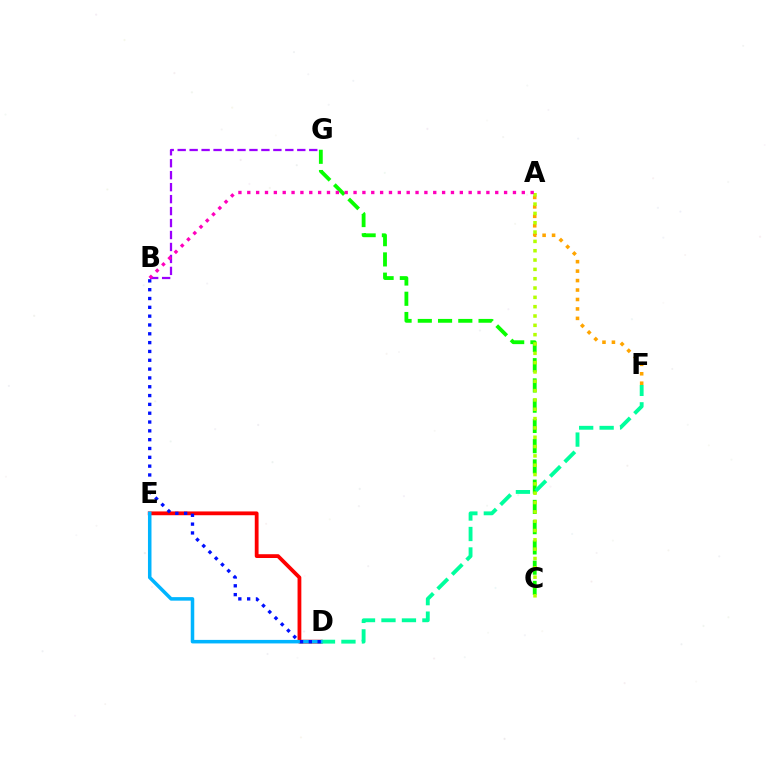{('C', 'G'): [{'color': '#08ff00', 'line_style': 'dashed', 'thickness': 2.75}], ('A', 'F'): [{'color': '#ffa500', 'line_style': 'dotted', 'thickness': 2.57}], ('D', 'E'): [{'color': '#ff0000', 'line_style': 'solid', 'thickness': 2.73}, {'color': '#00b5ff', 'line_style': 'solid', 'thickness': 2.54}], ('D', 'F'): [{'color': '#00ff9d', 'line_style': 'dashed', 'thickness': 2.78}], ('B', 'G'): [{'color': '#9b00ff', 'line_style': 'dashed', 'thickness': 1.63}], ('B', 'D'): [{'color': '#0010ff', 'line_style': 'dotted', 'thickness': 2.4}], ('A', 'C'): [{'color': '#b3ff00', 'line_style': 'dotted', 'thickness': 2.53}], ('A', 'B'): [{'color': '#ff00bd', 'line_style': 'dotted', 'thickness': 2.41}]}